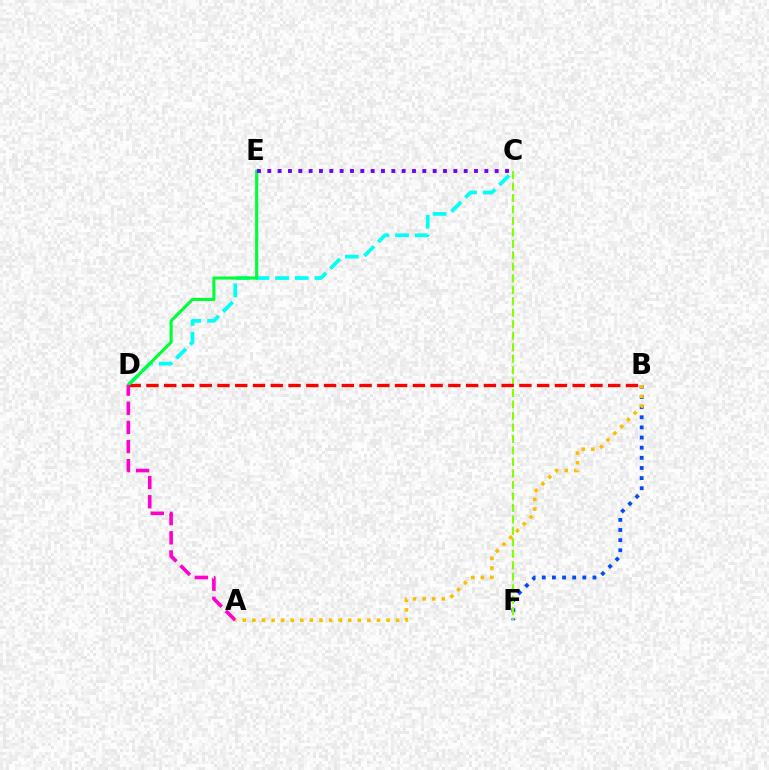{('B', 'F'): [{'color': '#004bff', 'line_style': 'dotted', 'thickness': 2.75}], ('C', 'D'): [{'color': '#00fff6', 'line_style': 'dashed', 'thickness': 2.67}], ('C', 'F'): [{'color': '#84ff00', 'line_style': 'dashed', 'thickness': 1.56}], ('B', 'D'): [{'color': '#ff0000', 'line_style': 'dashed', 'thickness': 2.41}], ('D', 'E'): [{'color': '#00ff39', 'line_style': 'solid', 'thickness': 2.24}], ('A', 'D'): [{'color': '#ff00cf', 'line_style': 'dashed', 'thickness': 2.6}], ('C', 'E'): [{'color': '#7200ff', 'line_style': 'dotted', 'thickness': 2.81}], ('A', 'B'): [{'color': '#ffbd00', 'line_style': 'dotted', 'thickness': 2.6}]}